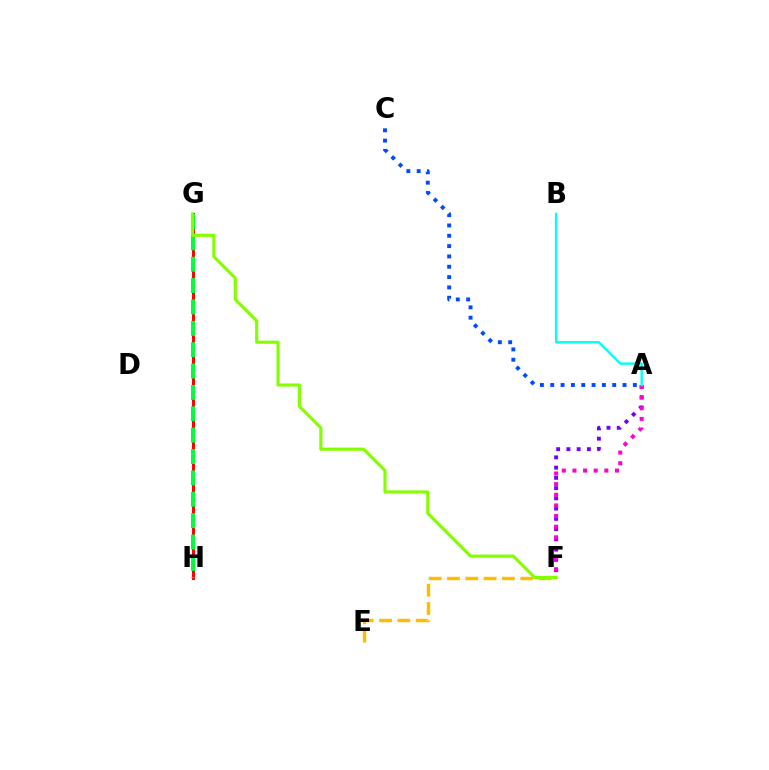{('A', 'F'): [{'color': '#7200ff', 'line_style': 'dotted', 'thickness': 2.78}, {'color': '#ff00cf', 'line_style': 'dotted', 'thickness': 2.89}], ('A', 'C'): [{'color': '#004bff', 'line_style': 'dotted', 'thickness': 2.81}], ('G', 'H'): [{'color': '#ff0000', 'line_style': 'solid', 'thickness': 2.15}, {'color': '#00ff39', 'line_style': 'dashed', 'thickness': 2.9}], ('E', 'F'): [{'color': '#ffbd00', 'line_style': 'dashed', 'thickness': 2.49}], ('F', 'G'): [{'color': '#84ff00', 'line_style': 'solid', 'thickness': 2.26}], ('A', 'B'): [{'color': '#00fff6', 'line_style': 'solid', 'thickness': 1.7}]}